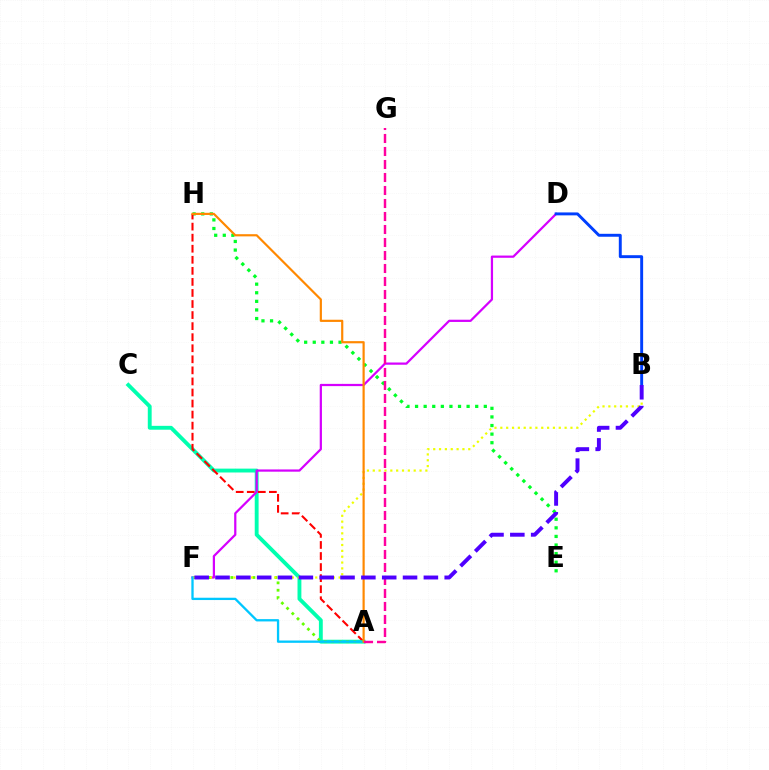{('A', 'C'): [{'color': '#00ffaf', 'line_style': 'solid', 'thickness': 2.78}], ('E', 'H'): [{'color': '#00ff27', 'line_style': 'dotted', 'thickness': 2.33}], ('A', 'H'): [{'color': '#ff0000', 'line_style': 'dashed', 'thickness': 1.5}, {'color': '#ff8800', 'line_style': 'solid', 'thickness': 1.57}], ('D', 'F'): [{'color': '#d600ff', 'line_style': 'solid', 'thickness': 1.61}], ('B', 'D'): [{'color': '#003fff', 'line_style': 'solid', 'thickness': 2.11}], ('A', 'F'): [{'color': '#66ff00', 'line_style': 'dotted', 'thickness': 2.0}, {'color': '#00c7ff', 'line_style': 'solid', 'thickness': 1.66}], ('B', 'F'): [{'color': '#eeff00', 'line_style': 'dotted', 'thickness': 1.59}, {'color': '#4f00ff', 'line_style': 'dashed', 'thickness': 2.83}], ('A', 'G'): [{'color': '#ff00a0', 'line_style': 'dashed', 'thickness': 1.77}]}